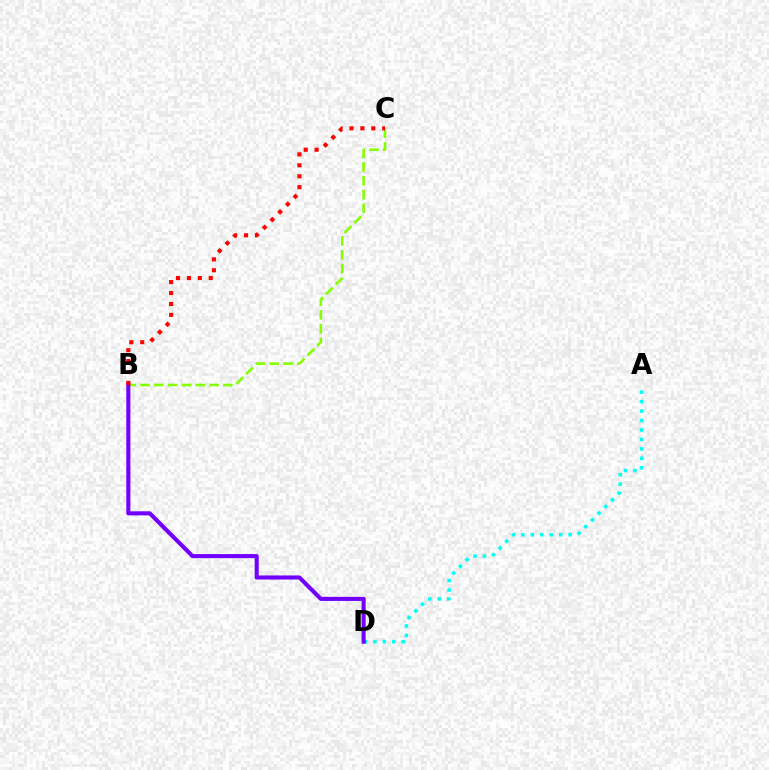{('B', 'C'): [{'color': '#84ff00', 'line_style': 'dashed', 'thickness': 1.88}, {'color': '#ff0000', 'line_style': 'dotted', 'thickness': 2.97}], ('A', 'D'): [{'color': '#00fff6', 'line_style': 'dotted', 'thickness': 2.57}], ('B', 'D'): [{'color': '#7200ff', 'line_style': 'solid', 'thickness': 2.95}]}